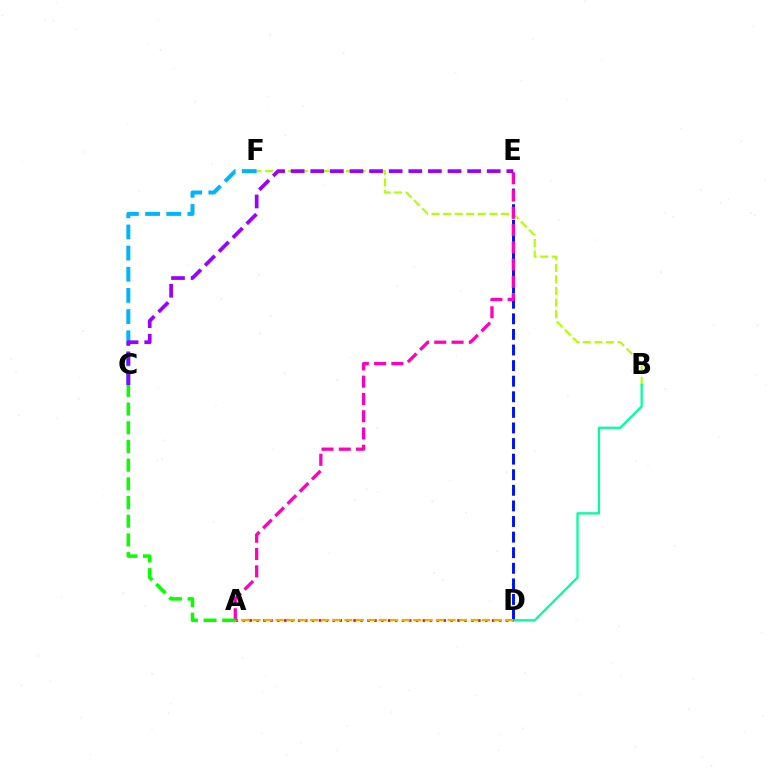{('D', 'E'): [{'color': '#0010ff', 'line_style': 'dashed', 'thickness': 2.12}], ('B', 'F'): [{'color': '#b3ff00', 'line_style': 'dashed', 'thickness': 1.57}], ('B', 'D'): [{'color': '#00ff9d', 'line_style': 'solid', 'thickness': 1.64}], ('A', 'D'): [{'color': '#ff0000', 'line_style': 'dotted', 'thickness': 1.88}, {'color': '#ffa500', 'line_style': 'dashed', 'thickness': 1.56}], ('C', 'F'): [{'color': '#00b5ff', 'line_style': 'dashed', 'thickness': 2.87}], ('A', 'E'): [{'color': '#ff00bd', 'line_style': 'dashed', 'thickness': 2.35}], ('A', 'C'): [{'color': '#08ff00', 'line_style': 'dashed', 'thickness': 2.54}], ('C', 'E'): [{'color': '#9b00ff', 'line_style': 'dashed', 'thickness': 2.66}]}